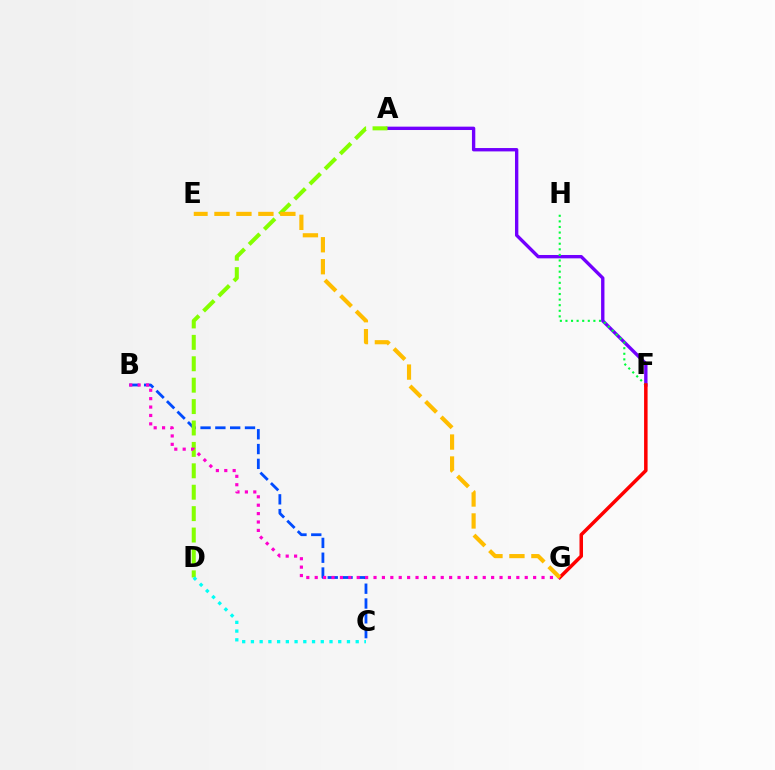{('A', 'F'): [{'color': '#7200ff', 'line_style': 'solid', 'thickness': 2.42}], ('B', 'C'): [{'color': '#004bff', 'line_style': 'dashed', 'thickness': 2.01}], ('A', 'D'): [{'color': '#84ff00', 'line_style': 'dashed', 'thickness': 2.91}], ('F', 'H'): [{'color': '#00ff39', 'line_style': 'dotted', 'thickness': 1.52}], ('F', 'G'): [{'color': '#ff0000', 'line_style': 'solid', 'thickness': 2.53}], ('C', 'D'): [{'color': '#00fff6', 'line_style': 'dotted', 'thickness': 2.37}], ('B', 'G'): [{'color': '#ff00cf', 'line_style': 'dotted', 'thickness': 2.28}], ('E', 'G'): [{'color': '#ffbd00', 'line_style': 'dashed', 'thickness': 2.98}]}